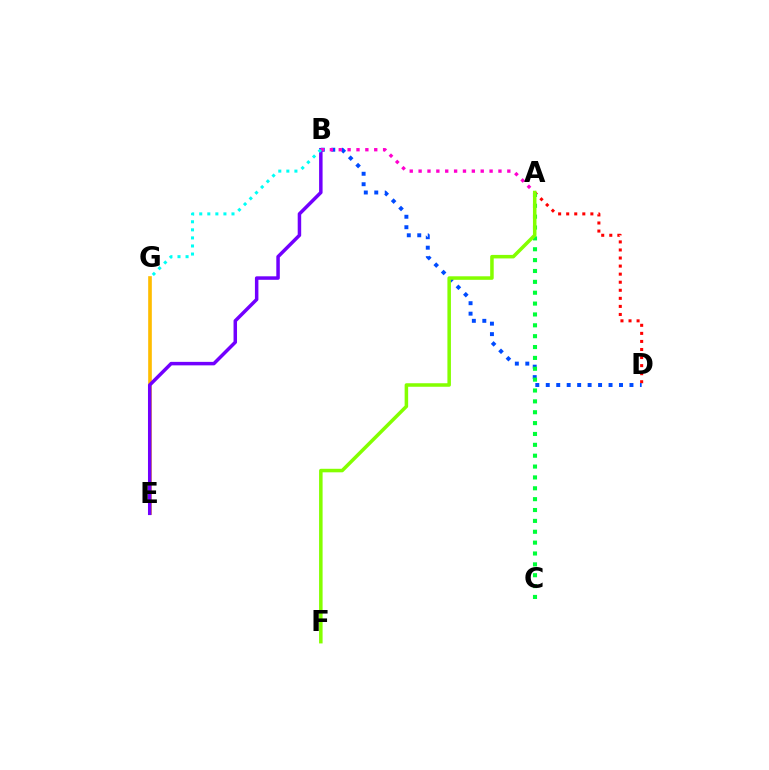{('E', 'G'): [{'color': '#ffbd00', 'line_style': 'solid', 'thickness': 2.62}], ('A', 'D'): [{'color': '#ff0000', 'line_style': 'dotted', 'thickness': 2.19}], ('B', 'E'): [{'color': '#7200ff', 'line_style': 'solid', 'thickness': 2.51}], ('B', 'D'): [{'color': '#004bff', 'line_style': 'dotted', 'thickness': 2.84}], ('A', 'C'): [{'color': '#00ff39', 'line_style': 'dotted', 'thickness': 2.95}], ('A', 'B'): [{'color': '#ff00cf', 'line_style': 'dotted', 'thickness': 2.41}], ('A', 'F'): [{'color': '#84ff00', 'line_style': 'solid', 'thickness': 2.54}], ('B', 'G'): [{'color': '#00fff6', 'line_style': 'dotted', 'thickness': 2.19}]}